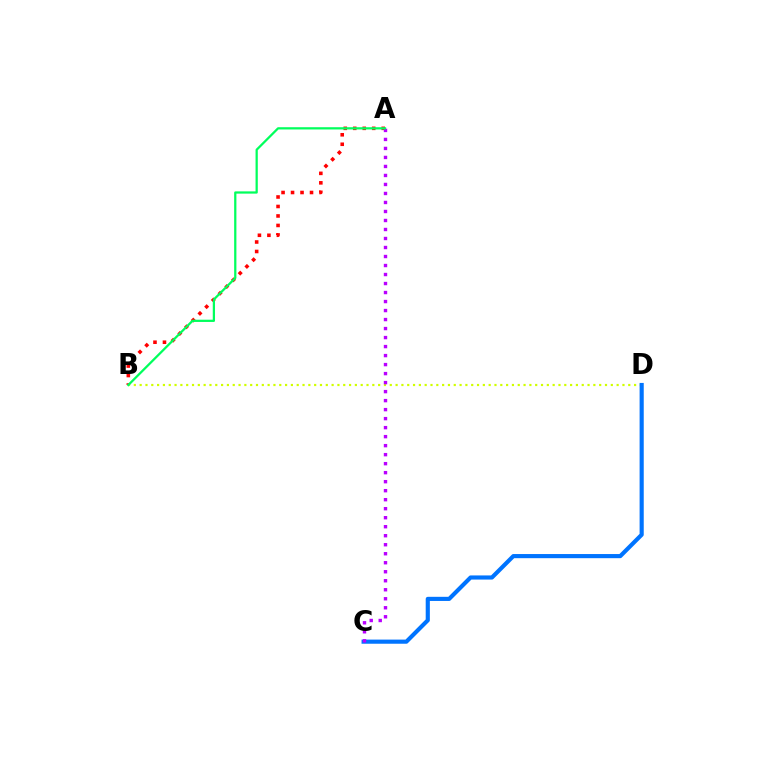{('B', 'D'): [{'color': '#d1ff00', 'line_style': 'dotted', 'thickness': 1.58}], ('A', 'B'): [{'color': '#ff0000', 'line_style': 'dotted', 'thickness': 2.58}, {'color': '#00ff5c', 'line_style': 'solid', 'thickness': 1.62}], ('C', 'D'): [{'color': '#0074ff', 'line_style': 'solid', 'thickness': 2.98}], ('A', 'C'): [{'color': '#b900ff', 'line_style': 'dotted', 'thickness': 2.45}]}